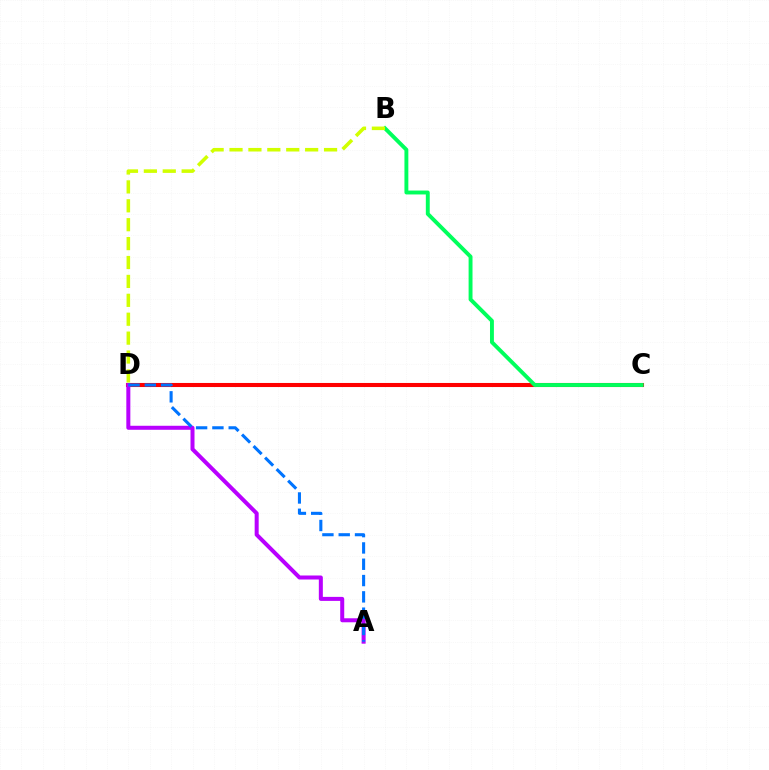{('C', 'D'): [{'color': '#ff0000', 'line_style': 'solid', 'thickness': 2.93}], ('B', 'C'): [{'color': '#00ff5c', 'line_style': 'solid', 'thickness': 2.81}], ('A', 'D'): [{'color': '#b900ff', 'line_style': 'solid', 'thickness': 2.89}, {'color': '#0074ff', 'line_style': 'dashed', 'thickness': 2.22}], ('B', 'D'): [{'color': '#d1ff00', 'line_style': 'dashed', 'thickness': 2.57}]}